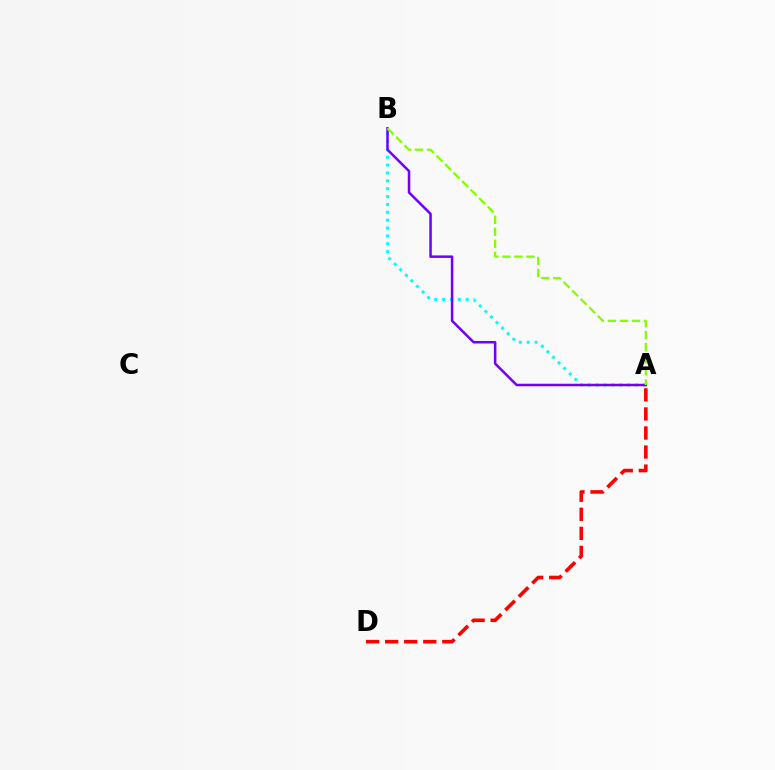{('A', 'D'): [{'color': '#ff0000', 'line_style': 'dashed', 'thickness': 2.59}], ('A', 'B'): [{'color': '#00fff6', 'line_style': 'dotted', 'thickness': 2.14}, {'color': '#7200ff', 'line_style': 'solid', 'thickness': 1.81}, {'color': '#84ff00', 'line_style': 'dashed', 'thickness': 1.64}]}